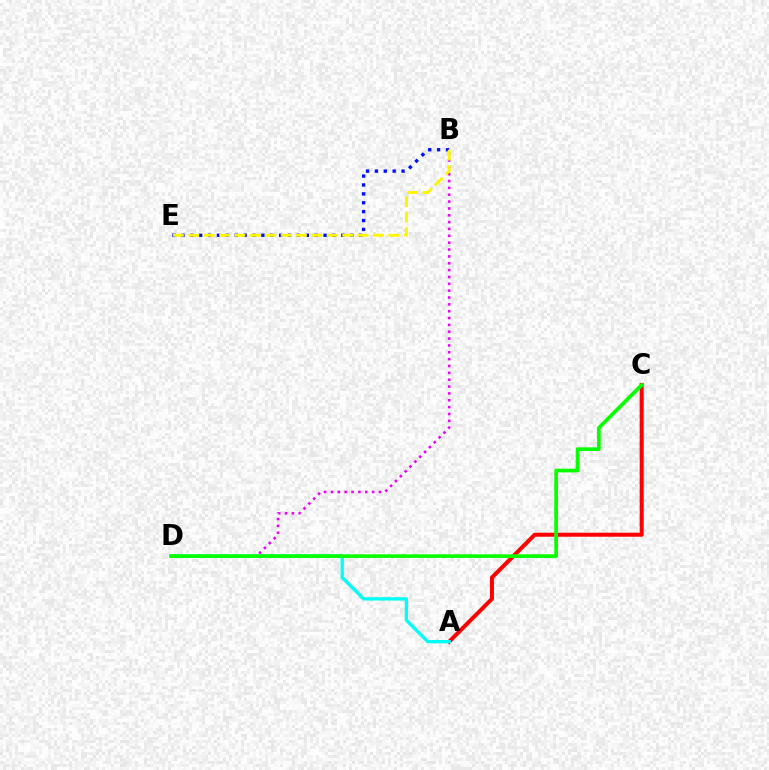{('B', 'E'): [{'color': '#0010ff', 'line_style': 'dotted', 'thickness': 2.41}, {'color': '#fcf500', 'line_style': 'dashed', 'thickness': 2.09}], ('A', 'C'): [{'color': '#ff0000', 'line_style': 'solid', 'thickness': 2.88}], ('B', 'D'): [{'color': '#ee00ff', 'line_style': 'dotted', 'thickness': 1.86}], ('A', 'D'): [{'color': '#00fff6', 'line_style': 'solid', 'thickness': 2.39}], ('C', 'D'): [{'color': '#08ff00', 'line_style': 'solid', 'thickness': 2.65}]}